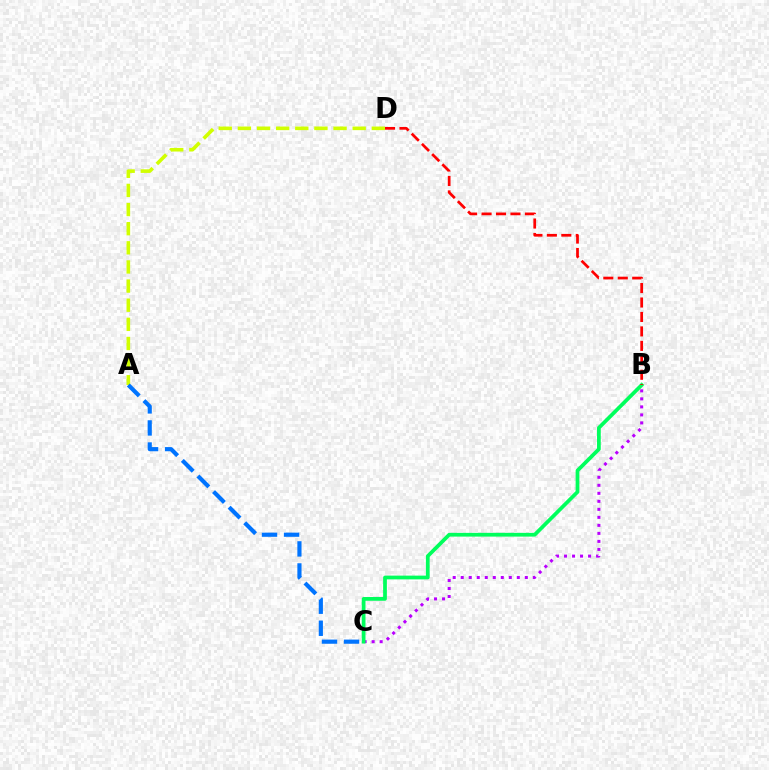{('B', 'C'): [{'color': '#b900ff', 'line_style': 'dotted', 'thickness': 2.18}, {'color': '#00ff5c', 'line_style': 'solid', 'thickness': 2.7}], ('A', 'D'): [{'color': '#d1ff00', 'line_style': 'dashed', 'thickness': 2.6}], ('A', 'C'): [{'color': '#0074ff', 'line_style': 'dashed', 'thickness': 3.0}], ('B', 'D'): [{'color': '#ff0000', 'line_style': 'dashed', 'thickness': 1.96}]}